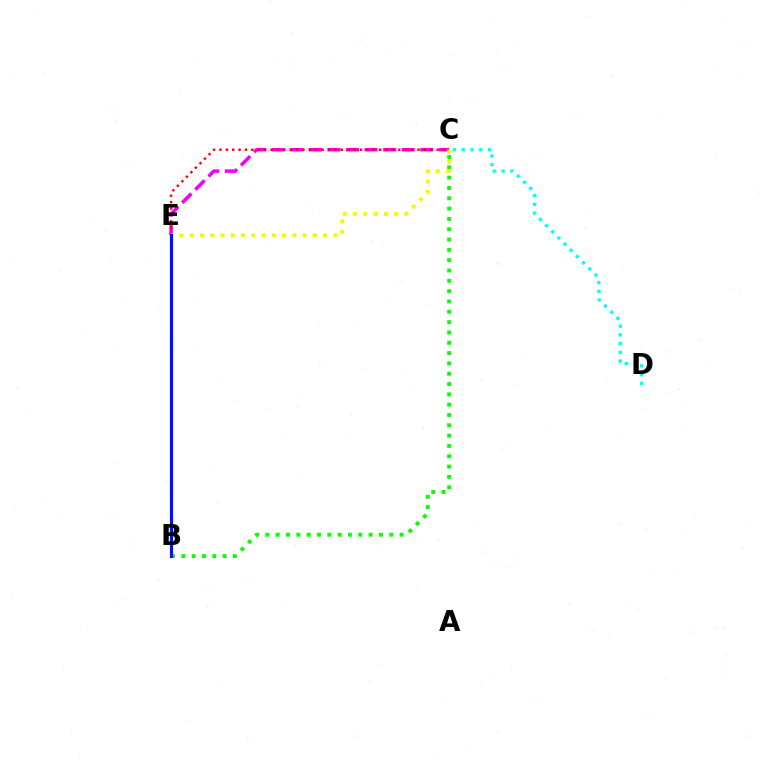{('C', 'E'): [{'color': '#ee00ff', 'line_style': 'dashed', 'thickness': 2.52}, {'color': '#ff0000', 'line_style': 'dotted', 'thickness': 1.74}, {'color': '#fcf500', 'line_style': 'dotted', 'thickness': 2.79}], ('C', 'D'): [{'color': '#00fff6', 'line_style': 'dotted', 'thickness': 2.37}], ('B', 'C'): [{'color': '#08ff00', 'line_style': 'dotted', 'thickness': 2.8}], ('B', 'E'): [{'color': '#0010ff', 'line_style': 'solid', 'thickness': 2.3}]}